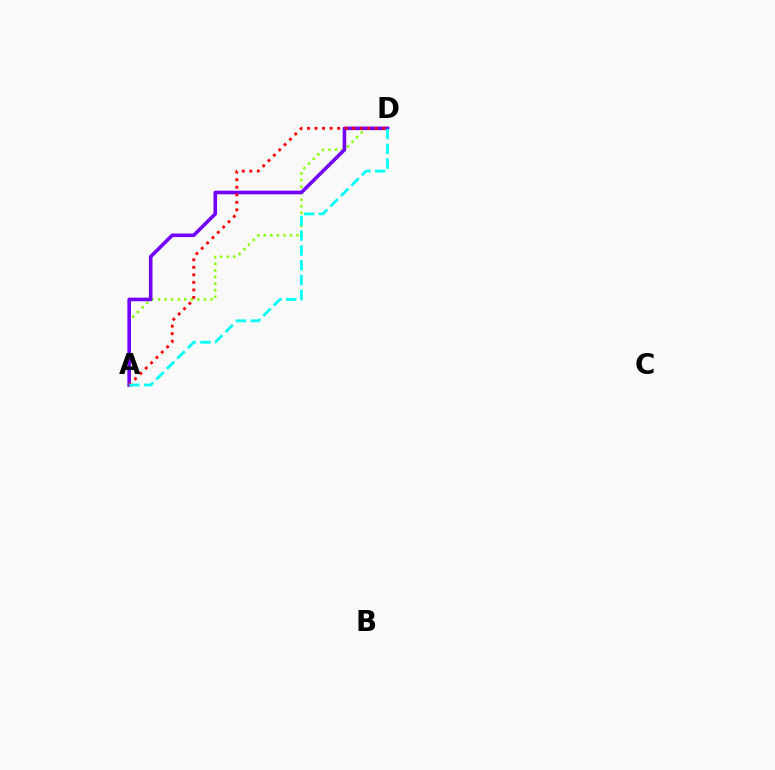{('A', 'D'): [{'color': '#84ff00', 'line_style': 'dotted', 'thickness': 1.78}, {'color': '#7200ff', 'line_style': 'solid', 'thickness': 2.58}, {'color': '#ff0000', 'line_style': 'dotted', 'thickness': 2.05}, {'color': '#00fff6', 'line_style': 'dashed', 'thickness': 2.01}]}